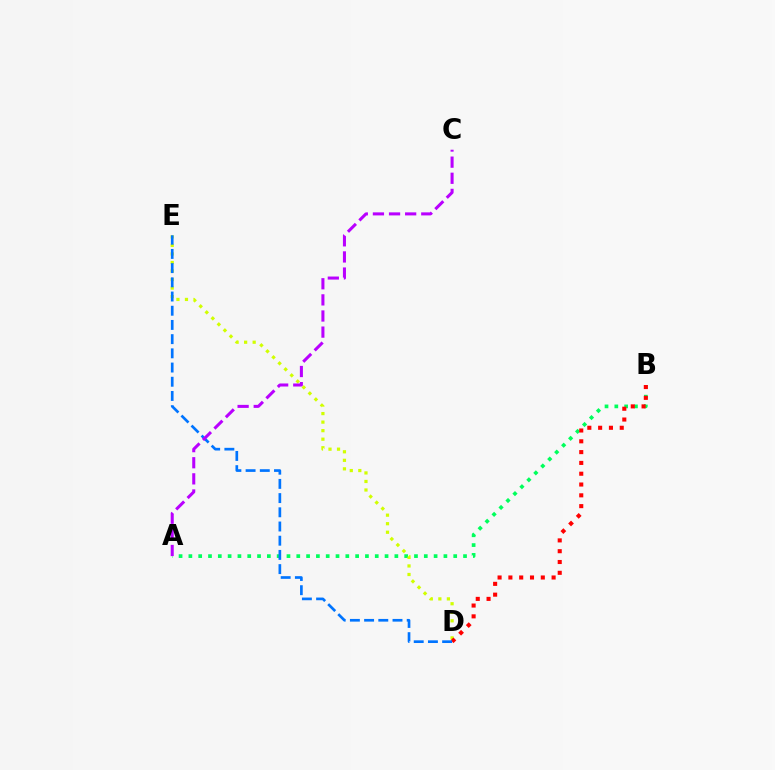{('A', 'B'): [{'color': '#00ff5c', 'line_style': 'dotted', 'thickness': 2.67}], ('D', 'E'): [{'color': '#d1ff00', 'line_style': 'dotted', 'thickness': 2.32}, {'color': '#0074ff', 'line_style': 'dashed', 'thickness': 1.93}], ('B', 'D'): [{'color': '#ff0000', 'line_style': 'dotted', 'thickness': 2.94}], ('A', 'C'): [{'color': '#b900ff', 'line_style': 'dashed', 'thickness': 2.19}]}